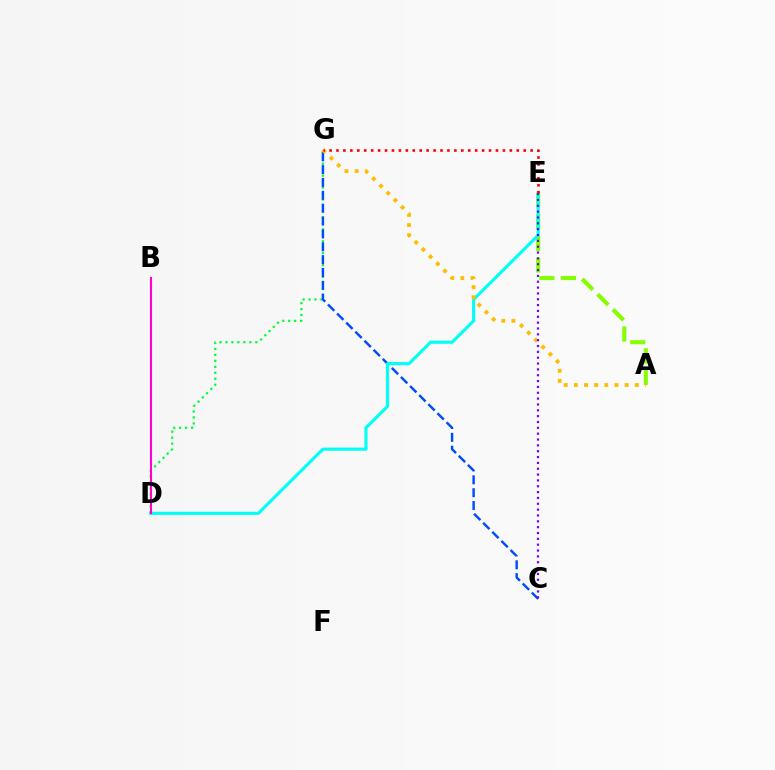{('D', 'G'): [{'color': '#00ff39', 'line_style': 'dotted', 'thickness': 1.62}], ('C', 'G'): [{'color': '#004bff', 'line_style': 'dashed', 'thickness': 1.75}], ('A', 'E'): [{'color': '#84ff00', 'line_style': 'dashed', 'thickness': 2.94}], ('D', 'E'): [{'color': '#00fff6', 'line_style': 'solid', 'thickness': 2.25}], ('A', 'G'): [{'color': '#ffbd00', 'line_style': 'dotted', 'thickness': 2.76}], ('C', 'E'): [{'color': '#7200ff', 'line_style': 'dotted', 'thickness': 1.59}], ('B', 'D'): [{'color': '#ff00cf', 'line_style': 'solid', 'thickness': 1.51}], ('E', 'G'): [{'color': '#ff0000', 'line_style': 'dotted', 'thickness': 1.88}]}